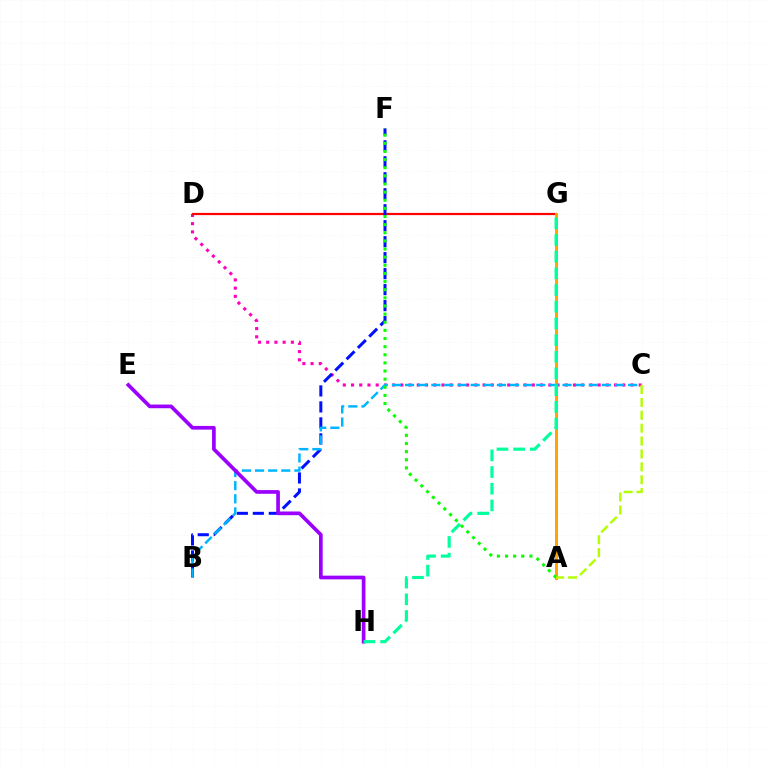{('C', 'D'): [{'color': '#ff00bd', 'line_style': 'dotted', 'thickness': 2.23}], ('D', 'G'): [{'color': '#ff0000', 'line_style': 'solid', 'thickness': 1.59}], ('B', 'F'): [{'color': '#0010ff', 'line_style': 'dashed', 'thickness': 2.17}], ('A', 'G'): [{'color': '#ffa500', 'line_style': 'solid', 'thickness': 2.15}], ('B', 'C'): [{'color': '#00b5ff', 'line_style': 'dashed', 'thickness': 1.78}], ('E', 'H'): [{'color': '#9b00ff', 'line_style': 'solid', 'thickness': 2.66}], ('G', 'H'): [{'color': '#00ff9d', 'line_style': 'dashed', 'thickness': 2.27}], ('A', 'F'): [{'color': '#08ff00', 'line_style': 'dotted', 'thickness': 2.21}], ('A', 'C'): [{'color': '#b3ff00', 'line_style': 'dashed', 'thickness': 1.75}]}